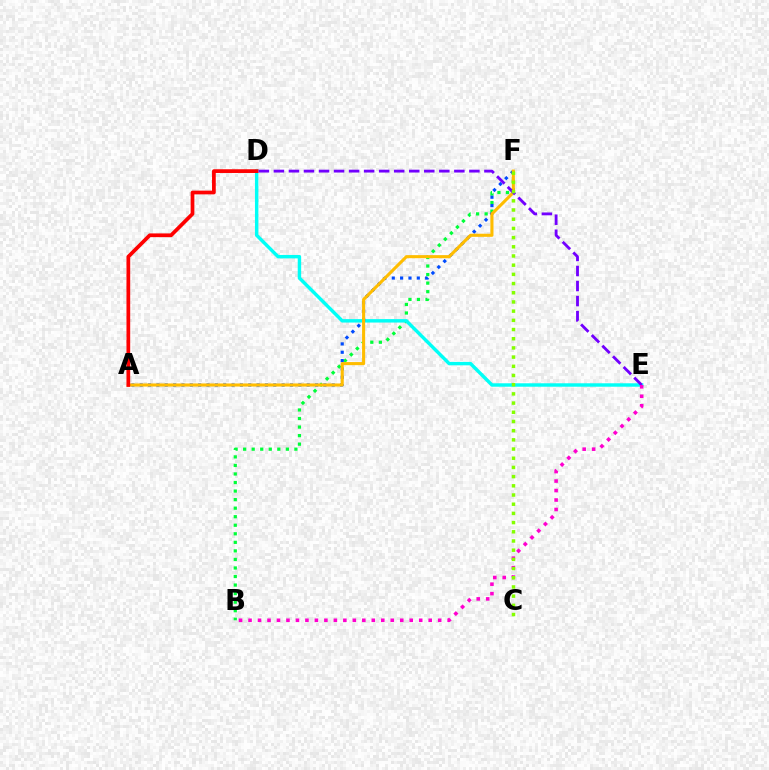{('B', 'F'): [{'color': '#00ff39', 'line_style': 'dotted', 'thickness': 2.32}], ('D', 'E'): [{'color': '#00fff6', 'line_style': 'solid', 'thickness': 2.47}, {'color': '#7200ff', 'line_style': 'dashed', 'thickness': 2.04}], ('A', 'F'): [{'color': '#004bff', 'line_style': 'dotted', 'thickness': 2.27}, {'color': '#ffbd00', 'line_style': 'solid', 'thickness': 2.22}], ('A', 'D'): [{'color': '#ff0000', 'line_style': 'solid', 'thickness': 2.68}], ('B', 'E'): [{'color': '#ff00cf', 'line_style': 'dotted', 'thickness': 2.58}], ('C', 'F'): [{'color': '#84ff00', 'line_style': 'dotted', 'thickness': 2.5}]}